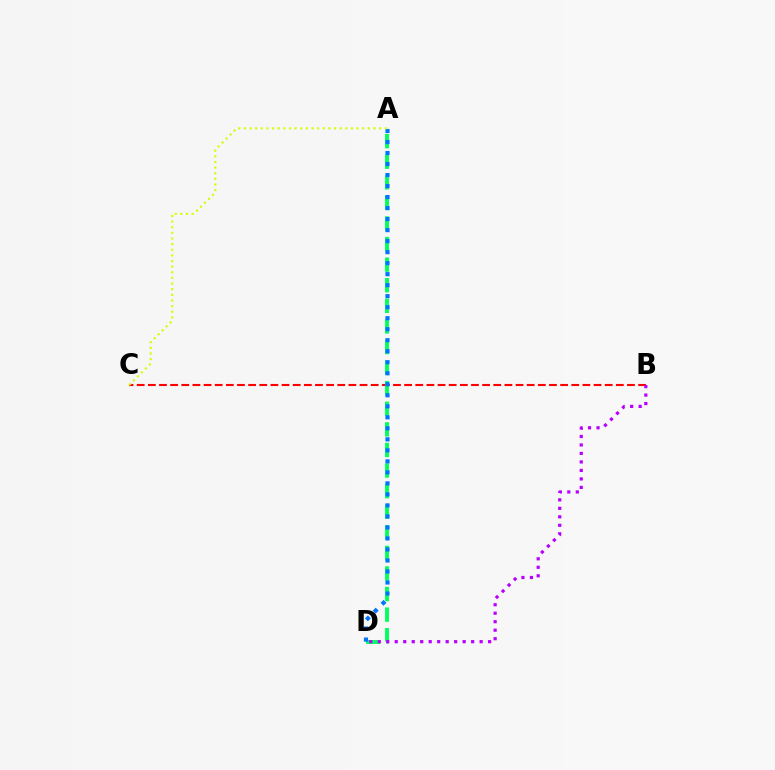{('B', 'C'): [{'color': '#ff0000', 'line_style': 'dashed', 'thickness': 1.51}], ('A', 'D'): [{'color': '#00ff5c', 'line_style': 'dashed', 'thickness': 2.8}, {'color': '#0074ff', 'line_style': 'dotted', 'thickness': 2.99}], ('A', 'C'): [{'color': '#d1ff00', 'line_style': 'dotted', 'thickness': 1.53}], ('B', 'D'): [{'color': '#b900ff', 'line_style': 'dotted', 'thickness': 2.31}]}